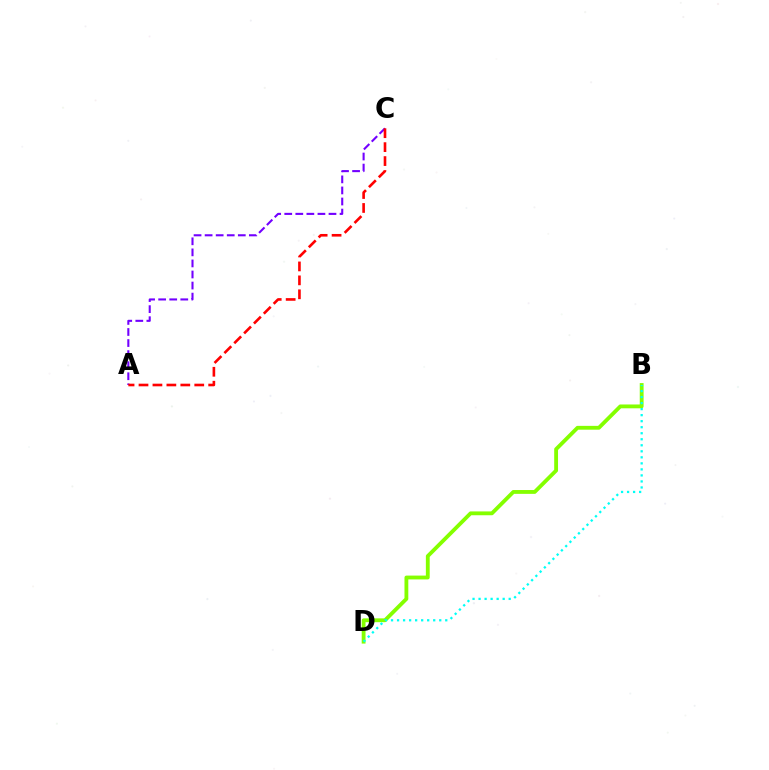{('B', 'D'): [{'color': '#84ff00', 'line_style': 'solid', 'thickness': 2.76}, {'color': '#00fff6', 'line_style': 'dotted', 'thickness': 1.64}], ('A', 'C'): [{'color': '#7200ff', 'line_style': 'dashed', 'thickness': 1.5}, {'color': '#ff0000', 'line_style': 'dashed', 'thickness': 1.89}]}